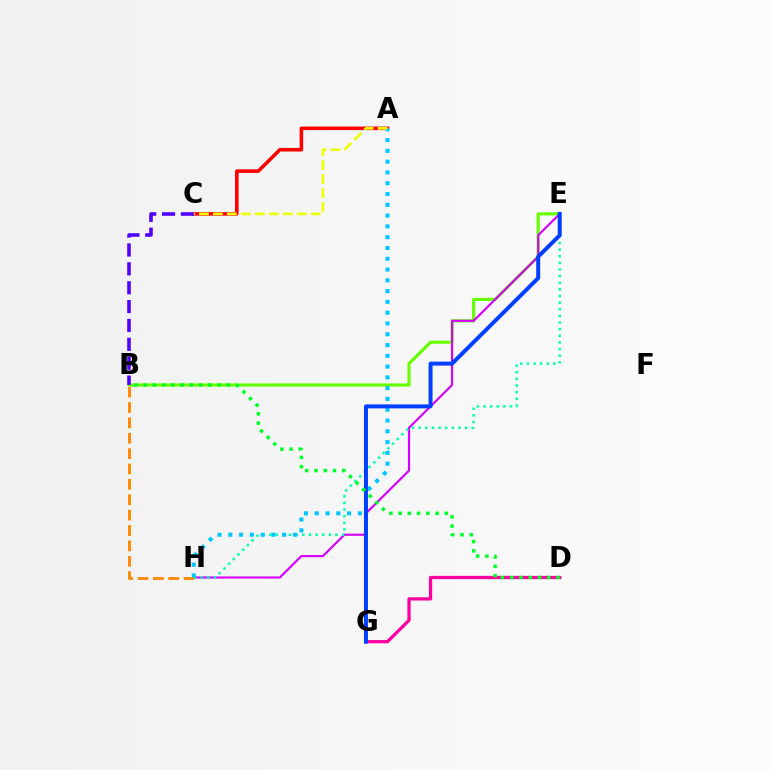{('A', 'C'): [{'color': '#ff0000', 'line_style': 'solid', 'thickness': 2.56}, {'color': '#eeff00', 'line_style': 'dashed', 'thickness': 1.9}], ('B', 'E'): [{'color': '#66ff00', 'line_style': 'solid', 'thickness': 2.26}], ('E', 'H'): [{'color': '#d600ff', 'line_style': 'solid', 'thickness': 1.55}, {'color': '#00ffaf', 'line_style': 'dotted', 'thickness': 1.8}], ('B', 'C'): [{'color': '#4f00ff', 'line_style': 'dashed', 'thickness': 2.56}], ('D', 'G'): [{'color': '#ff00a0', 'line_style': 'solid', 'thickness': 2.35}], ('B', 'H'): [{'color': '#ff8800', 'line_style': 'dashed', 'thickness': 2.09}], ('A', 'H'): [{'color': '#00c7ff', 'line_style': 'dotted', 'thickness': 2.93}], ('E', 'G'): [{'color': '#003fff', 'line_style': 'solid', 'thickness': 2.87}], ('B', 'D'): [{'color': '#00ff27', 'line_style': 'dotted', 'thickness': 2.51}]}